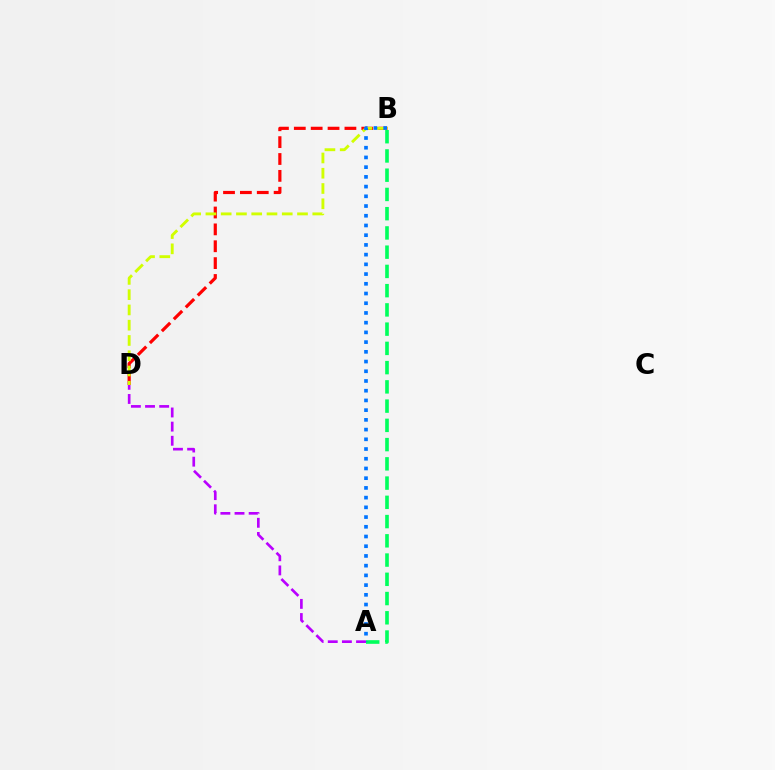{('A', 'B'): [{'color': '#00ff5c', 'line_style': 'dashed', 'thickness': 2.61}, {'color': '#0074ff', 'line_style': 'dotted', 'thickness': 2.64}], ('B', 'D'): [{'color': '#ff0000', 'line_style': 'dashed', 'thickness': 2.29}, {'color': '#d1ff00', 'line_style': 'dashed', 'thickness': 2.07}], ('A', 'D'): [{'color': '#b900ff', 'line_style': 'dashed', 'thickness': 1.92}]}